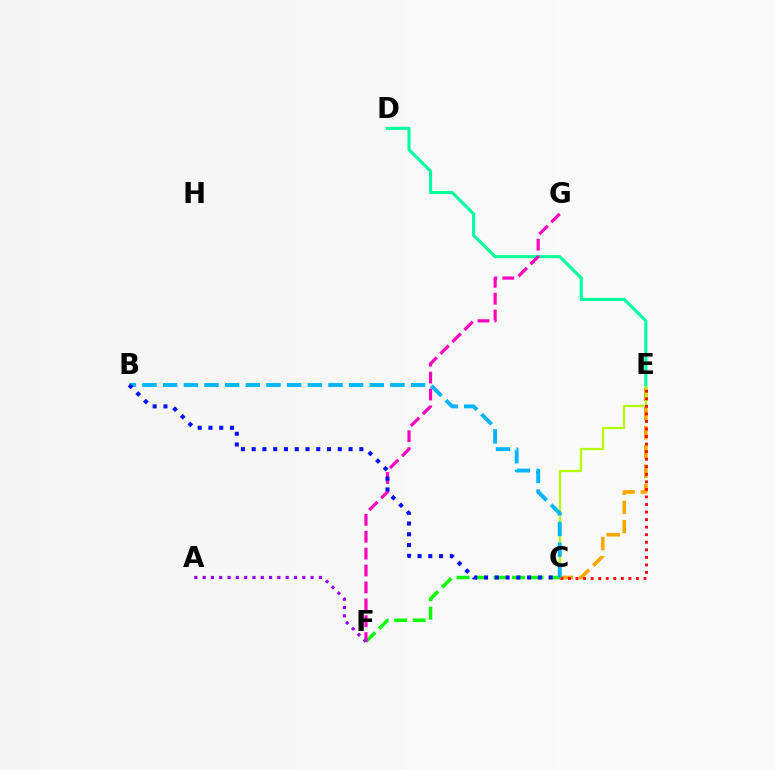{('C', 'F'): [{'color': '#08ff00', 'line_style': 'dashed', 'thickness': 2.52}], ('C', 'E'): [{'color': '#ffa500', 'line_style': 'dashed', 'thickness': 2.61}, {'color': '#b3ff00', 'line_style': 'solid', 'thickness': 1.62}, {'color': '#ff0000', 'line_style': 'dotted', 'thickness': 2.05}], ('D', 'E'): [{'color': '#00ff9d', 'line_style': 'solid', 'thickness': 2.23}], ('F', 'G'): [{'color': '#ff00bd', 'line_style': 'dashed', 'thickness': 2.3}], ('A', 'F'): [{'color': '#9b00ff', 'line_style': 'dotted', 'thickness': 2.26}], ('B', 'C'): [{'color': '#00b5ff', 'line_style': 'dashed', 'thickness': 2.81}, {'color': '#0010ff', 'line_style': 'dotted', 'thickness': 2.93}]}